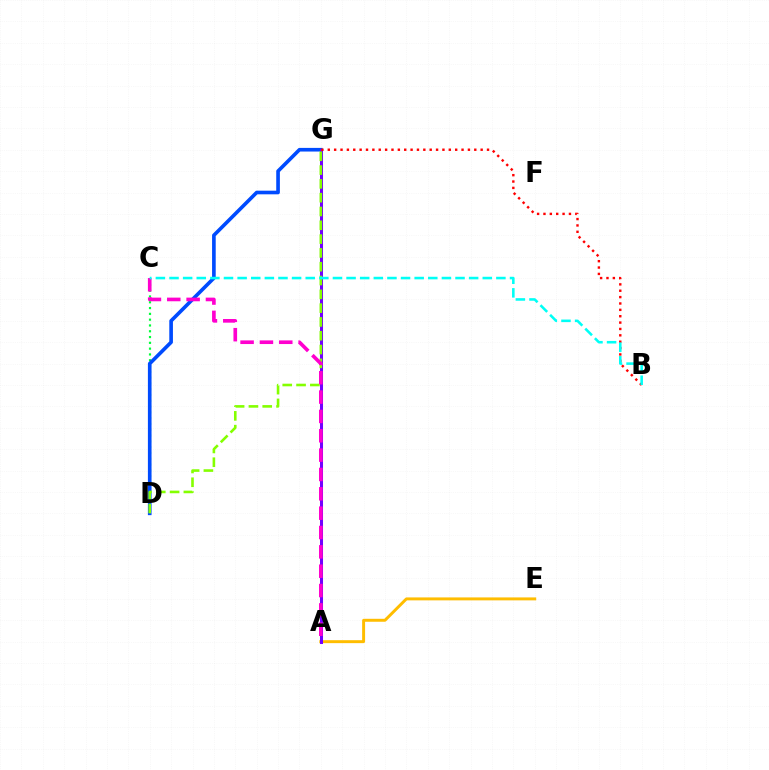{('C', 'D'): [{'color': '#00ff39', 'line_style': 'dotted', 'thickness': 1.57}], ('A', 'E'): [{'color': '#ffbd00', 'line_style': 'solid', 'thickness': 2.12}], ('D', 'G'): [{'color': '#004bff', 'line_style': 'solid', 'thickness': 2.62}, {'color': '#84ff00', 'line_style': 'dashed', 'thickness': 1.88}], ('A', 'G'): [{'color': '#7200ff', 'line_style': 'solid', 'thickness': 2.18}], ('B', 'G'): [{'color': '#ff0000', 'line_style': 'dotted', 'thickness': 1.73}], ('A', 'C'): [{'color': '#ff00cf', 'line_style': 'dashed', 'thickness': 2.63}], ('B', 'C'): [{'color': '#00fff6', 'line_style': 'dashed', 'thickness': 1.85}]}